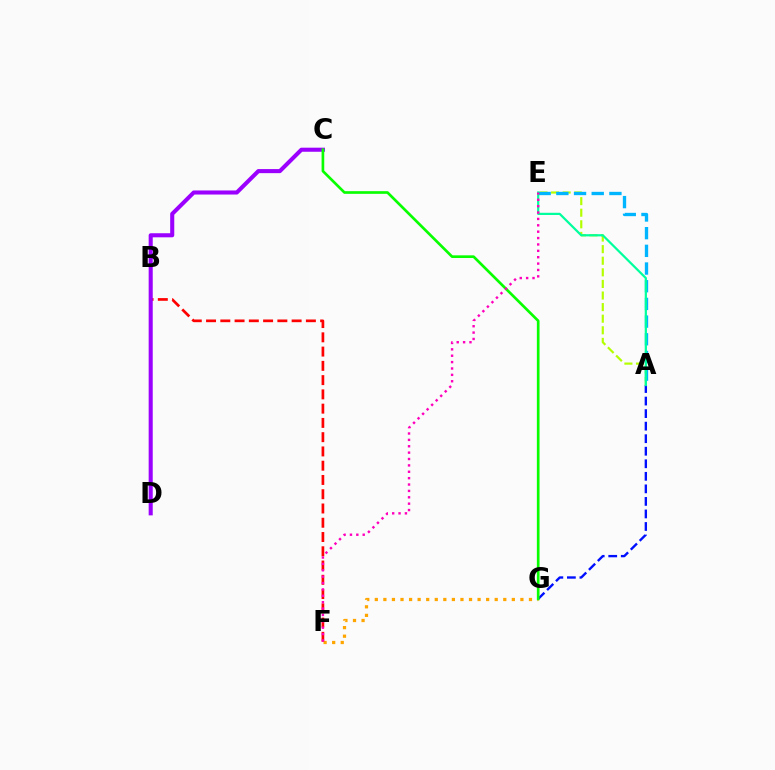{('A', 'E'): [{'color': '#b3ff00', 'line_style': 'dashed', 'thickness': 1.57}, {'color': '#00b5ff', 'line_style': 'dashed', 'thickness': 2.4}, {'color': '#00ff9d', 'line_style': 'solid', 'thickness': 1.59}], ('F', 'G'): [{'color': '#ffa500', 'line_style': 'dotted', 'thickness': 2.33}], ('B', 'F'): [{'color': '#ff0000', 'line_style': 'dashed', 'thickness': 1.94}], ('C', 'D'): [{'color': '#9b00ff', 'line_style': 'solid', 'thickness': 2.93}], ('A', 'G'): [{'color': '#0010ff', 'line_style': 'dashed', 'thickness': 1.7}], ('C', 'G'): [{'color': '#08ff00', 'line_style': 'solid', 'thickness': 1.92}], ('E', 'F'): [{'color': '#ff00bd', 'line_style': 'dotted', 'thickness': 1.73}]}